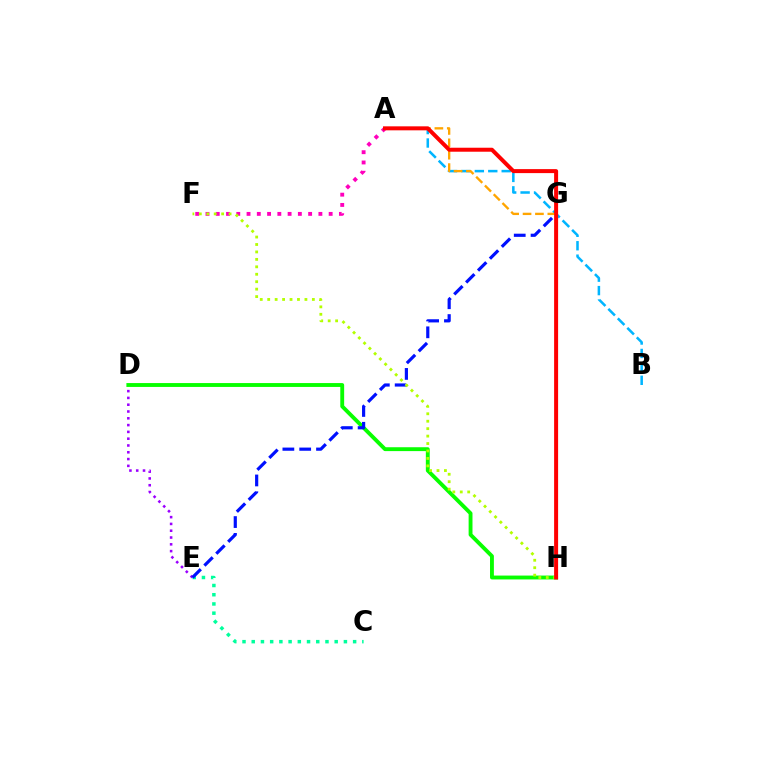{('A', 'F'): [{'color': '#ff00bd', 'line_style': 'dotted', 'thickness': 2.79}], ('C', 'E'): [{'color': '#00ff9d', 'line_style': 'dotted', 'thickness': 2.5}], ('D', 'E'): [{'color': '#9b00ff', 'line_style': 'dotted', 'thickness': 1.85}], ('D', 'H'): [{'color': '#08ff00', 'line_style': 'solid', 'thickness': 2.78}], ('A', 'B'): [{'color': '#00b5ff', 'line_style': 'dashed', 'thickness': 1.82}], ('E', 'G'): [{'color': '#0010ff', 'line_style': 'dashed', 'thickness': 2.29}], ('A', 'G'): [{'color': '#ffa500', 'line_style': 'dashed', 'thickness': 1.68}], ('F', 'H'): [{'color': '#b3ff00', 'line_style': 'dotted', 'thickness': 2.02}], ('A', 'H'): [{'color': '#ff0000', 'line_style': 'solid', 'thickness': 2.87}]}